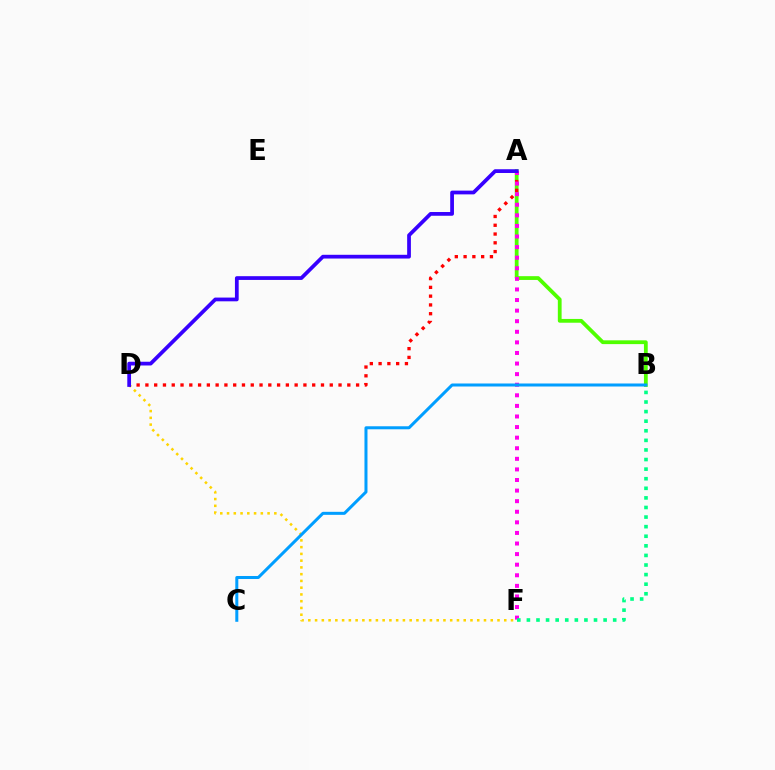{('A', 'B'): [{'color': '#4fff00', 'line_style': 'solid', 'thickness': 2.72}], ('D', 'F'): [{'color': '#ffd500', 'line_style': 'dotted', 'thickness': 1.84}], ('A', 'D'): [{'color': '#ff0000', 'line_style': 'dotted', 'thickness': 2.39}, {'color': '#3700ff', 'line_style': 'solid', 'thickness': 2.7}], ('A', 'F'): [{'color': '#ff00ed', 'line_style': 'dotted', 'thickness': 2.88}], ('B', 'F'): [{'color': '#00ff86', 'line_style': 'dotted', 'thickness': 2.61}], ('B', 'C'): [{'color': '#009eff', 'line_style': 'solid', 'thickness': 2.17}]}